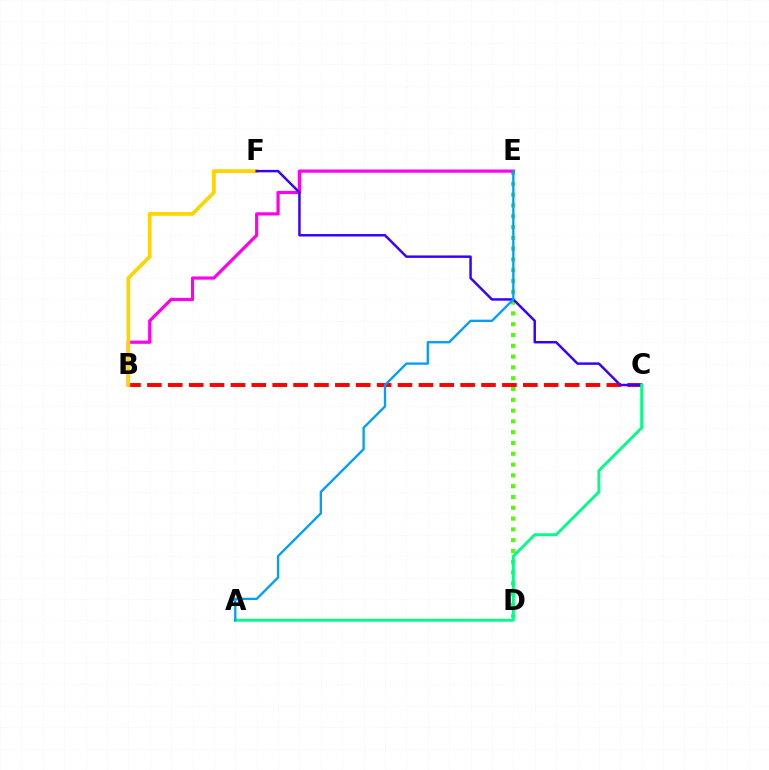{('D', 'E'): [{'color': '#4fff00', 'line_style': 'dotted', 'thickness': 2.93}], ('B', 'E'): [{'color': '#ff00ed', 'line_style': 'solid', 'thickness': 2.3}], ('B', 'C'): [{'color': '#ff0000', 'line_style': 'dashed', 'thickness': 2.84}], ('B', 'F'): [{'color': '#ffd500', 'line_style': 'solid', 'thickness': 2.7}], ('C', 'F'): [{'color': '#3700ff', 'line_style': 'solid', 'thickness': 1.78}], ('A', 'C'): [{'color': '#00ff86', 'line_style': 'solid', 'thickness': 2.07}], ('A', 'E'): [{'color': '#009eff', 'line_style': 'solid', 'thickness': 1.68}]}